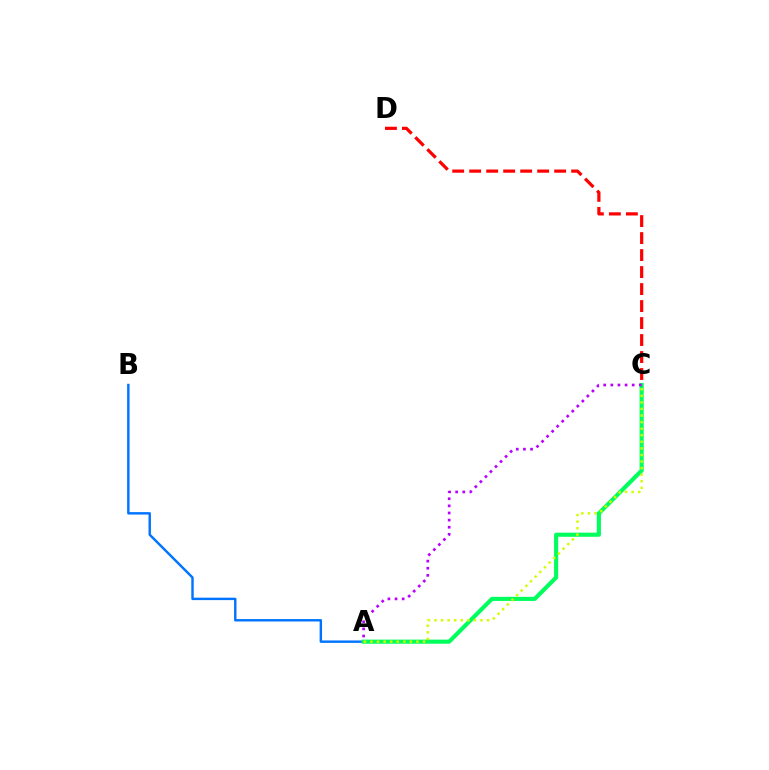{('A', 'B'): [{'color': '#0074ff', 'line_style': 'solid', 'thickness': 1.75}], ('A', 'C'): [{'color': '#00ff5c', 'line_style': 'solid', 'thickness': 2.97}, {'color': '#d1ff00', 'line_style': 'dotted', 'thickness': 1.79}, {'color': '#b900ff', 'line_style': 'dotted', 'thickness': 1.94}], ('C', 'D'): [{'color': '#ff0000', 'line_style': 'dashed', 'thickness': 2.31}]}